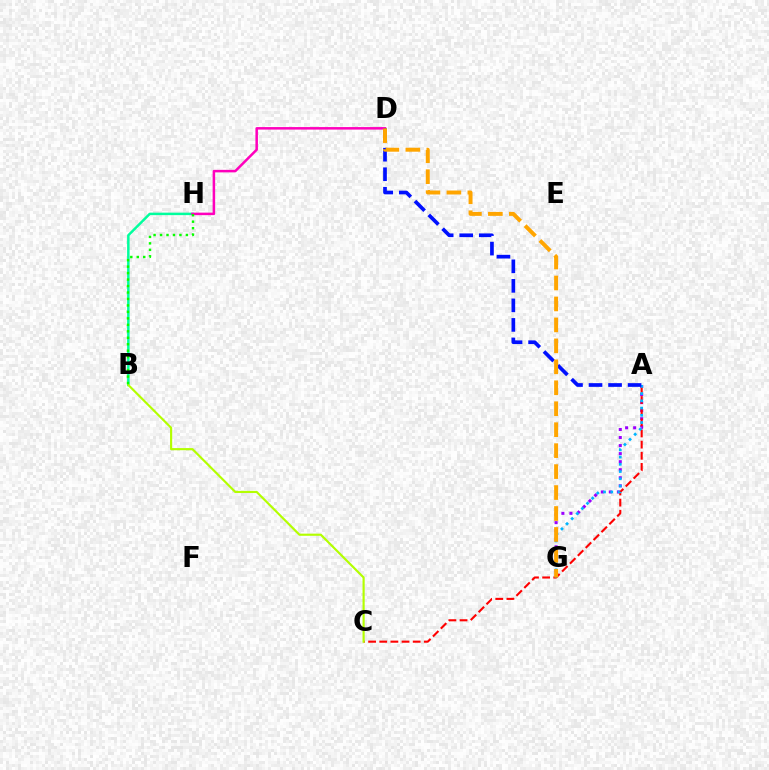{('A', 'G'): [{'color': '#9b00ff', 'line_style': 'dotted', 'thickness': 2.19}, {'color': '#00b5ff', 'line_style': 'dotted', 'thickness': 1.97}], ('B', 'H'): [{'color': '#00ff9d', 'line_style': 'solid', 'thickness': 1.79}, {'color': '#08ff00', 'line_style': 'dotted', 'thickness': 1.76}], ('D', 'H'): [{'color': '#ff00bd', 'line_style': 'solid', 'thickness': 1.81}], ('A', 'C'): [{'color': '#ff0000', 'line_style': 'dashed', 'thickness': 1.51}], ('B', 'C'): [{'color': '#b3ff00', 'line_style': 'solid', 'thickness': 1.55}], ('A', 'D'): [{'color': '#0010ff', 'line_style': 'dashed', 'thickness': 2.65}], ('D', 'G'): [{'color': '#ffa500', 'line_style': 'dashed', 'thickness': 2.85}]}